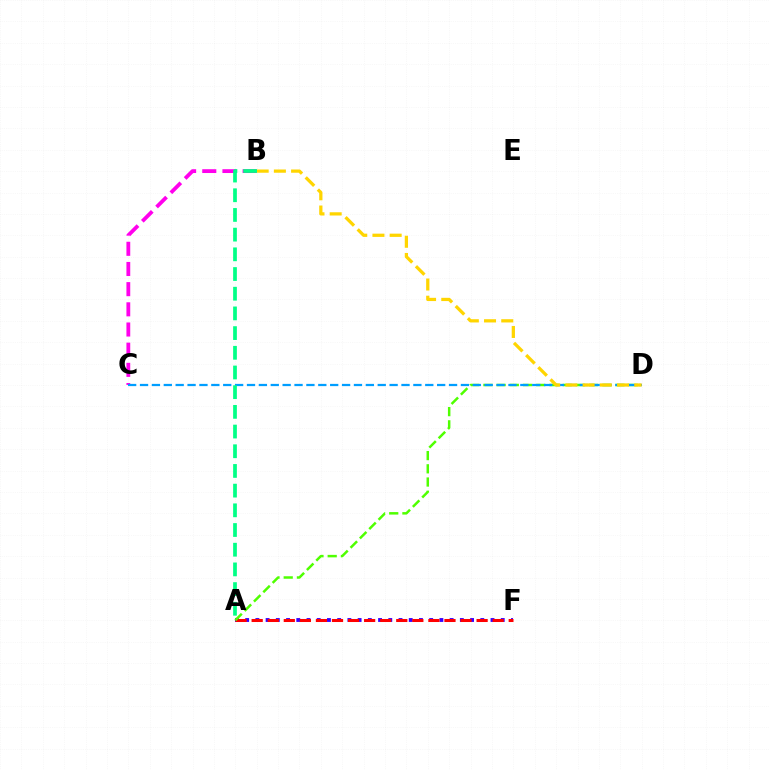{('A', 'F'): [{'color': '#3700ff', 'line_style': 'dotted', 'thickness': 2.78}, {'color': '#ff0000', 'line_style': 'dashed', 'thickness': 2.18}], ('B', 'C'): [{'color': '#ff00ed', 'line_style': 'dashed', 'thickness': 2.74}], ('A', 'D'): [{'color': '#4fff00', 'line_style': 'dashed', 'thickness': 1.79}], ('C', 'D'): [{'color': '#009eff', 'line_style': 'dashed', 'thickness': 1.61}], ('B', 'D'): [{'color': '#ffd500', 'line_style': 'dashed', 'thickness': 2.34}], ('A', 'B'): [{'color': '#00ff86', 'line_style': 'dashed', 'thickness': 2.68}]}